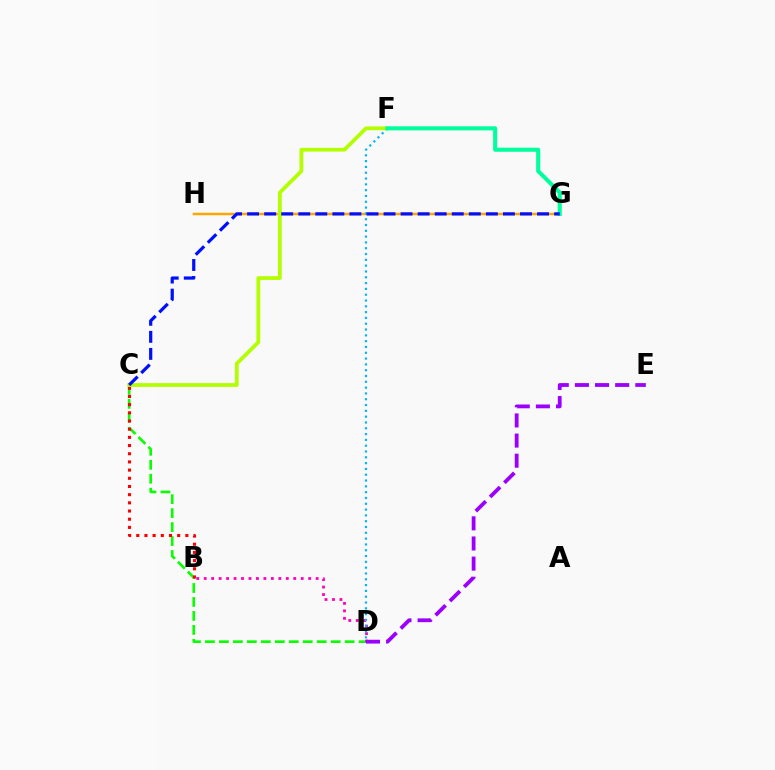{('G', 'H'): [{'color': '#ffa500', 'line_style': 'solid', 'thickness': 1.79}], ('C', 'D'): [{'color': '#08ff00', 'line_style': 'dashed', 'thickness': 1.9}], ('B', 'C'): [{'color': '#ff0000', 'line_style': 'dotted', 'thickness': 2.22}], ('C', 'F'): [{'color': '#b3ff00', 'line_style': 'solid', 'thickness': 2.71}], ('B', 'D'): [{'color': '#ff00bd', 'line_style': 'dotted', 'thickness': 2.03}], ('D', 'F'): [{'color': '#00b5ff', 'line_style': 'dotted', 'thickness': 1.58}], ('D', 'E'): [{'color': '#9b00ff', 'line_style': 'dashed', 'thickness': 2.74}], ('F', 'G'): [{'color': '#00ff9d', 'line_style': 'solid', 'thickness': 2.92}], ('C', 'G'): [{'color': '#0010ff', 'line_style': 'dashed', 'thickness': 2.32}]}